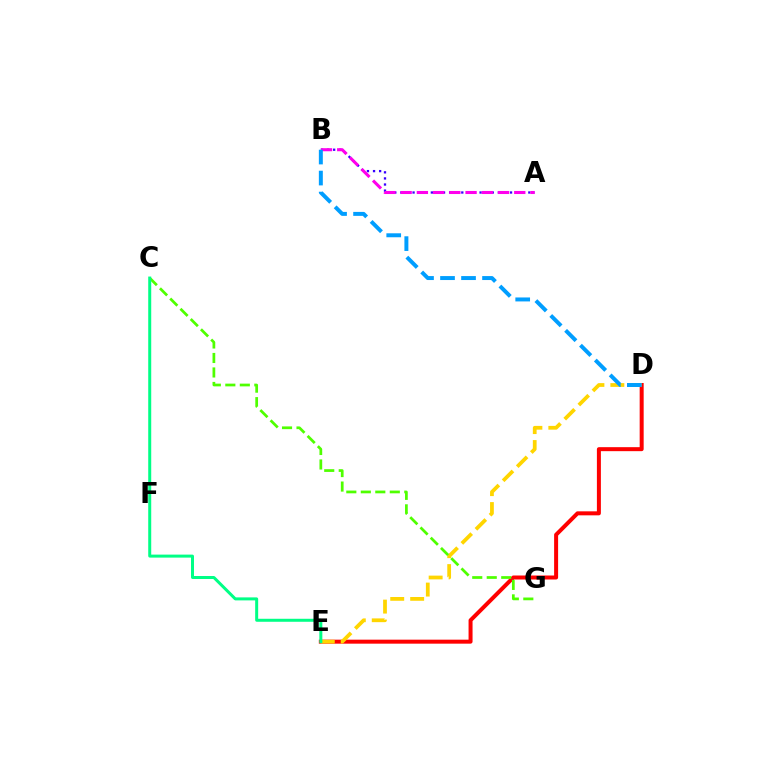{('D', 'E'): [{'color': '#ff0000', 'line_style': 'solid', 'thickness': 2.88}, {'color': '#ffd500', 'line_style': 'dashed', 'thickness': 2.71}], ('A', 'B'): [{'color': '#3700ff', 'line_style': 'dotted', 'thickness': 1.66}, {'color': '#ff00ed', 'line_style': 'dashed', 'thickness': 2.2}], ('C', 'G'): [{'color': '#4fff00', 'line_style': 'dashed', 'thickness': 1.97}], ('B', 'D'): [{'color': '#009eff', 'line_style': 'dashed', 'thickness': 2.85}], ('C', 'E'): [{'color': '#00ff86', 'line_style': 'solid', 'thickness': 2.16}]}